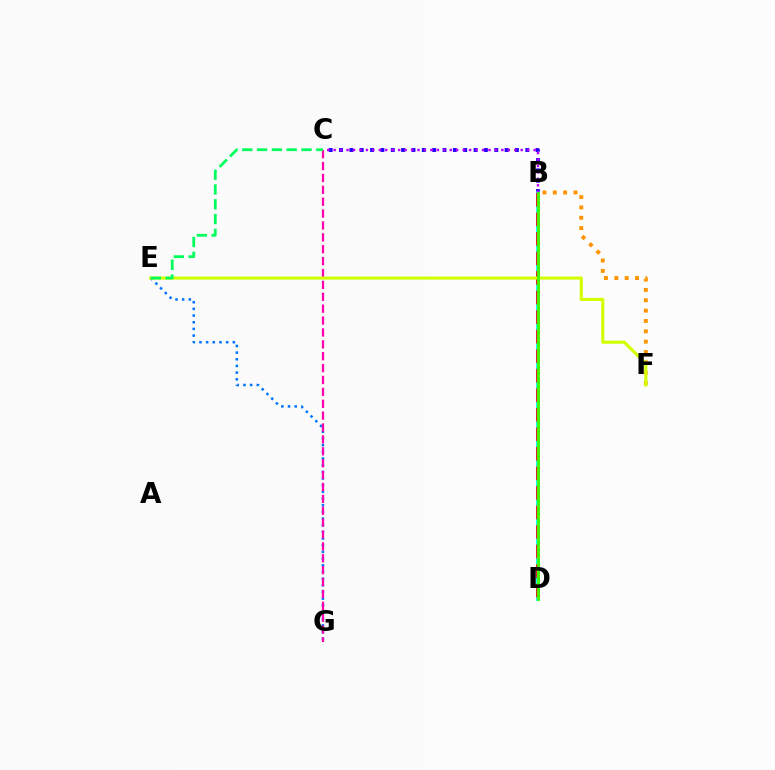{('E', 'G'): [{'color': '#0074ff', 'line_style': 'dotted', 'thickness': 1.81}], ('B', 'C'): [{'color': '#2500ff', 'line_style': 'dotted', 'thickness': 2.81}, {'color': '#b900ff', 'line_style': 'dotted', 'thickness': 1.75}], ('B', 'D'): [{'color': '#00fff6', 'line_style': 'solid', 'thickness': 2.77}, {'color': '#ff0000', 'line_style': 'dashed', 'thickness': 2.65}, {'color': '#3dff00', 'line_style': 'solid', 'thickness': 2.02}], ('C', 'G'): [{'color': '#ff00ac', 'line_style': 'dashed', 'thickness': 1.61}], ('B', 'F'): [{'color': '#ff9400', 'line_style': 'dotted', 'thickness': 2.81}], ('E', 'F'): [{'color': '#d1ff00', 'line_style': 'solid', 'thickness': 2.22}], ('C', 'E'): [{'color': '#00ff5c', 'line_style': 'dashed', 'thickness': 2.01}]}